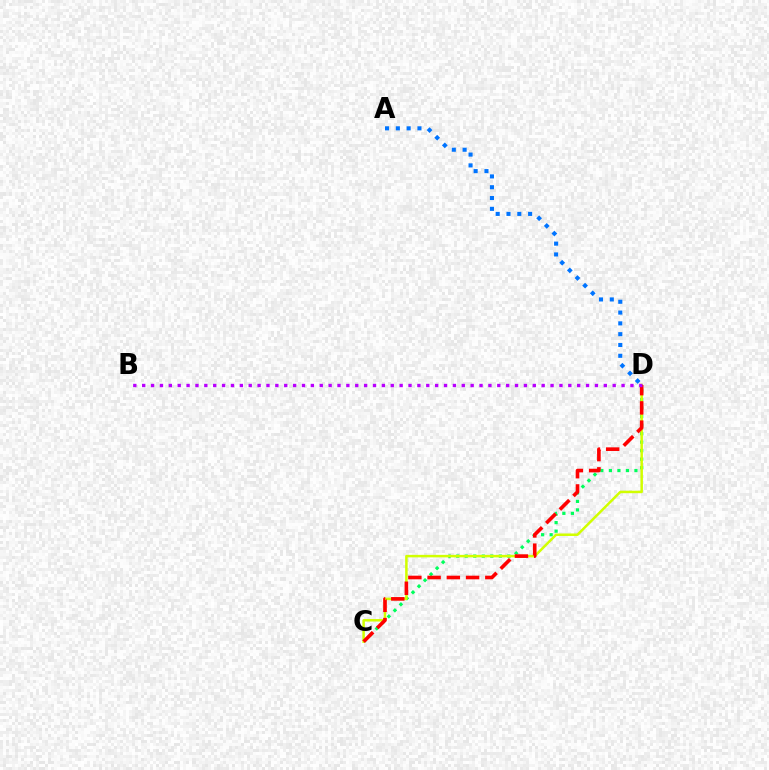{('C', 'D'): [{'color': '#00ff5c', 'line_style': 'dotted', 'thickness': 2.32}, {'color': '#d1ff00', 'line_style': 'solid', 'thickness': 1.8}, {'color': '#ff0000', 'line_style': 'dashed', 'thickness': 2.61}], ('A', 'D'): [{'color': '#0074ff', 'line_style': 'dotted', 'thickness': 2.94}], ('B', 'D'): [{'color': '#b900ff', 'line_style': 'dotted', 'thickness': 2.41}]}